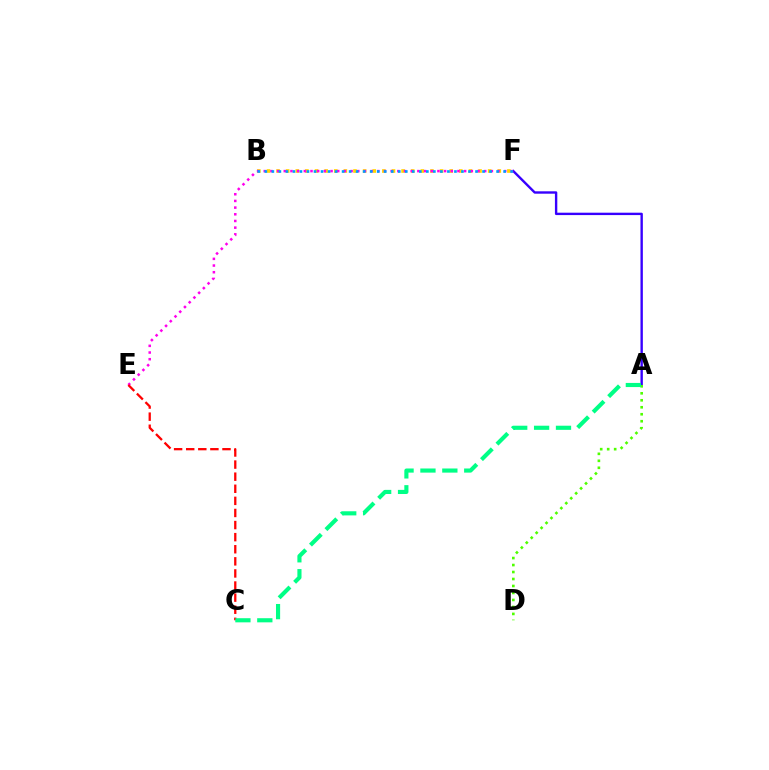{('B', 'F'): [{'color': '#ffd500', 'line_style': 'dotted', 'thickness': 2.61}, {'color': '#009eff', 'line_style': 'dotted', 'thickness': 1.91}], ('A', 'F'): [{'color': '#3700ff', 'line_style': 'solid', 'thickness': 1.72}], ('A', 'D'): [{'color': '#4fff00', 'line_style': 'dotted', 'thickness': 1.9}], ('E', 'F'): [{'color': '#ff00ed', 'line_style': 'dotted', 'thickness': 1.81}], ('C', 'E'): [{'color': '#ff0000', 'line_style': 'dashed', 'thickness': 1.64}], ('A', 'C'): [{'color': '#00ff86', 'line_style': 'dashed', 'thickness': 2.97}]}